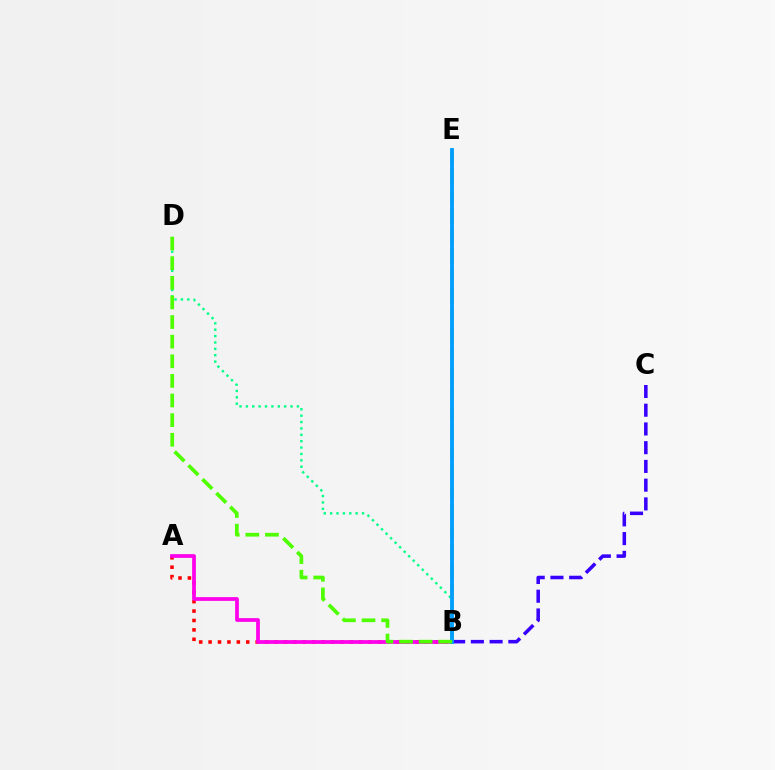{('B', 'C'): [{'color': '#3700ff', 'line_style': 'dashed', 'thickness': 2.55}], ('B', 'E'): [{'color': '#ffd500', 'line_style': 'dashed', 'thickness': 2.68}, {'color': '#009eff', 'line_style': 'solid', 'thickness': 2.77}], ('A', 'B'): [{'color': '#ff0000', 'line_style': 'dotted', 'thickness': 2.56}, {'color': '#ff00ed', 'line_style': 'solid', 'thickness': 2.69}], ('B', 'D'): [{'color': '#00ff86', 'line_style': 'dotted', 'thickness': 1.73}, {'color': '#4fff00', 'line_style': 'dashed', 'thickness': 2.67}]}